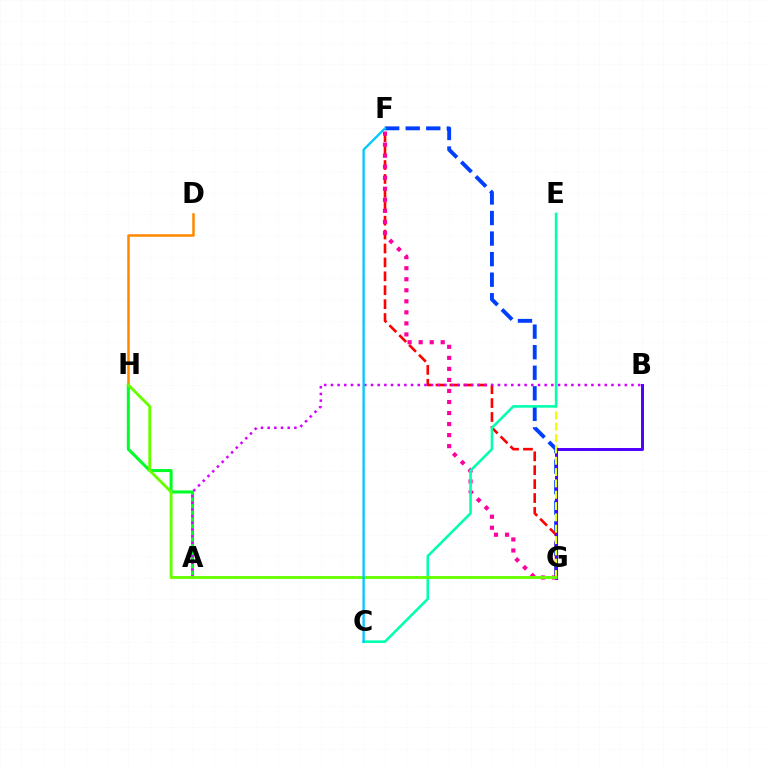{('F', 'G'): [{'color': '#003fff', 'line_style': 'dashed', 'thickness': 2.79}, {'color': '#ff0000', 'line_style': 'dashed', 'thickness': 1.89}, {'color': '#ff00a0', 'line_style': 'dotted', 'thickness': 3.0}], ('A', 'H'): [{'color': '#00ff27', 'line_style': 'solid', 'thickness': 2.19}], ('D', 'H'): [{'color': '#ff8800', 'line_style': 'solid', 'thickness': 1.81}], ('B', 'G'): [{'color': '#4f00ff', 'line_style': 'solid', 'thickness': 2.14}], ('E', 'G'): [{'color': '#eeff00', 'line_style': 'dashed', 'thickness': 1.54}], ('C', 'E'): [{'color': '#00ffaf', 'line_style': 'solid', 'thickness': 1.86}], ('A', 'B'): [{'color': '#d600ff', 'line_style': 'dotted', 'thickness': 1.81}], ('G', 'H'): [{'color': '#66ff00', 'line_style': 'solid', 'thickness': 2.06}], ('C', 'F'): [{'color': '#00c7ff', 'line_style': 'solid', 'thickness': 1.66}]}